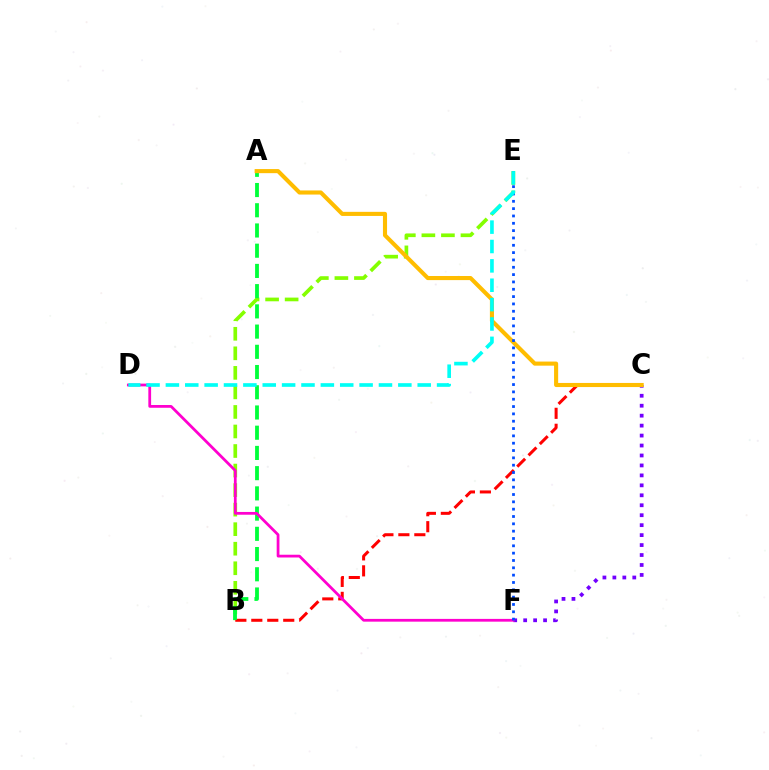{('C', 'F'): [{'color': '#7200ff', 'line_style': 'dotted', 'thickness': 2.7}], ('B', 'E'): [{'color': '#84ff00', 'line_style': 'dashed', 'thickness': 2.65}], ('B', 'C'): [{'color': '#ff0000', 'line_style': 'dashed', 'thickness': 2.17}], ('A', 'B'): [{'color': '#00ff39', 'line_style': 'dashed', 'thickness': 2.75}], ('A', 'C'): [{'color': '#ffbd00', 'line_style': 'solid', 'thickness': 2.95}], ('D', 'F'): [{'color': '#ff00cf', 'line_style': 'solid', 'thickness': 1.99}], ('E', 'F'): [{'color': '#004bff', 'line_style': 'dotted', 'thickness': 1.99}], ('D', 'E'): [{'color': '#00fff6', 'line_style': 'dashed', 'thickness': 2.63}]}